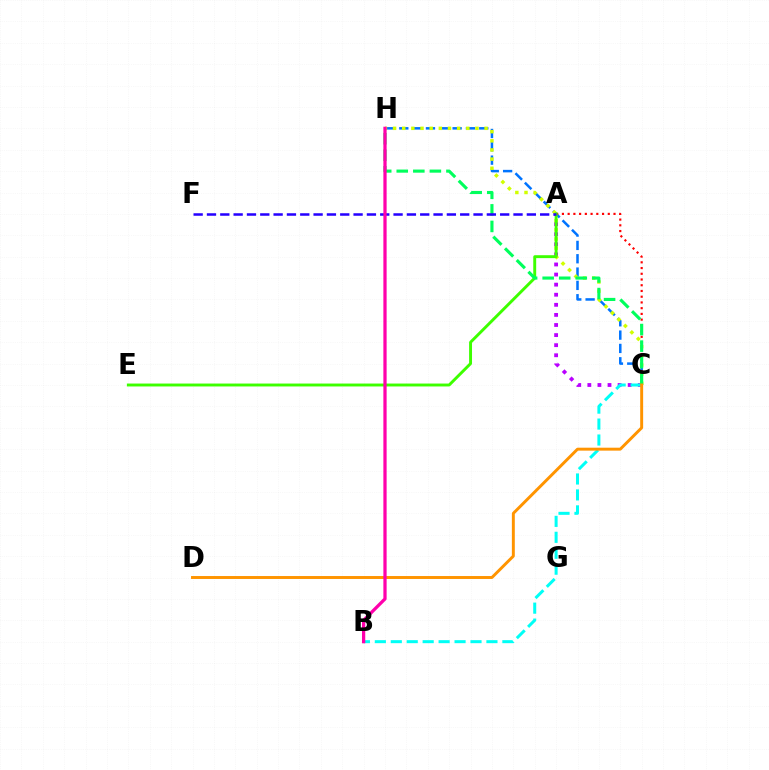{('A', 'C'): [{'color': '#b900ff', 'line_style': 'dotted', 'thickness': 2.74}, {'color': '#ff0000', 'line_style': 'dotted', 'thickness': 1.56}], ('C', 'H'): [{'color': '#0074ff', 'line_style': 'dashed', 'thickness': 1.81}, {'color': '#d1ff00', 'line_style': 'dotted', 'thickness': 2.49}, {'color': '#00ff5c', 'line_style': 'dashed', 'thickness': 2.25}], ('B', 'C'): [{'color': '#00fff6', 'line_style': 'dashed', 'thickness': 2.17}], ('A', 'E'): [{'color': '#3dff00', 'line_style': 'solid', 'thickness': 2.1}], ('C', 'D'): [{'color': '#ff9400', 'line_style': 'solid', 'thickness': 2.12}], ('A', 'F'): [{'color': '#2500ff', 'line_style': 'dashed', 'thickness': 1.81}], ('B', 'H'): [{'color': '#ff00ac', 'line_style': 'solid', 'thickness': 2.34}]}